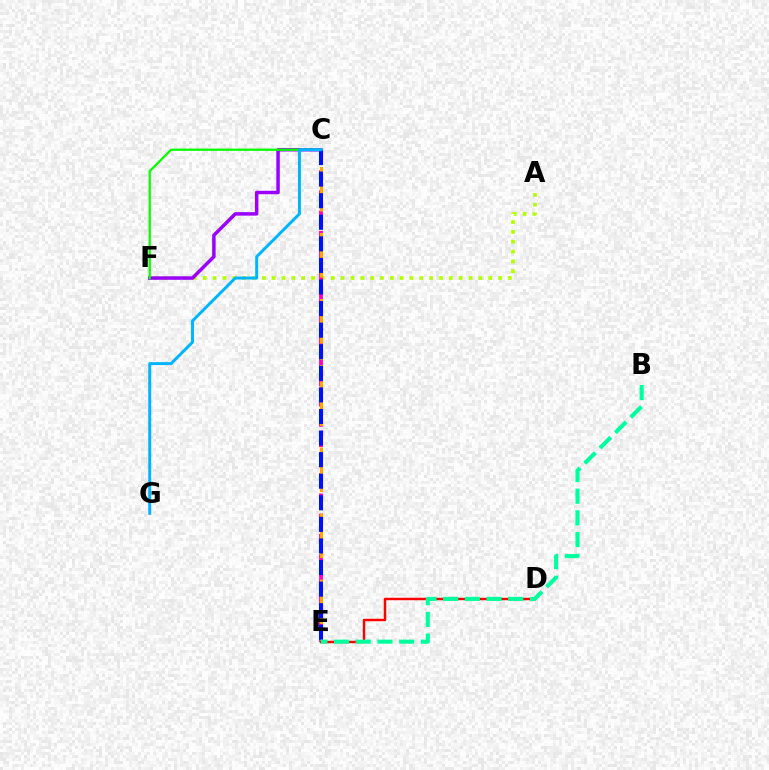{('A', 'F'): [{'color': '#b3ff00', 'line_style': 'dotted', 'thickness': 2.67}], ('C', 'E'): [{'color': '#ff00bd', 'line_style': 'dashed', 'thickness': 2.75}, {'color': '#ffa500', 'line_style': 'dashed', 'thickness': 2.24}, {'color': '#0010ff', 'line_style': 'dashed', 'thickness': 2.93}], ('D', 'E'): [{'color': '#ff0000', 'line_style': 'solid', 'thickness': 1.76}], ('C', 'F'): [{'color': '#9b00ff', 'line_style': 'solid', 'thickness': 2.51}, {'color': '#08ff00', 'line_style': 'solid', 'thickness': 1.64}], ('C', 'G'): [{'color': '#00b5ff', 'line_style': 'solid', 'thickness': 2.13}], ('B', 'E'): [{'color': '#00ff9d', 'line_style': 'dashed', 'thickness': 2.95}]}